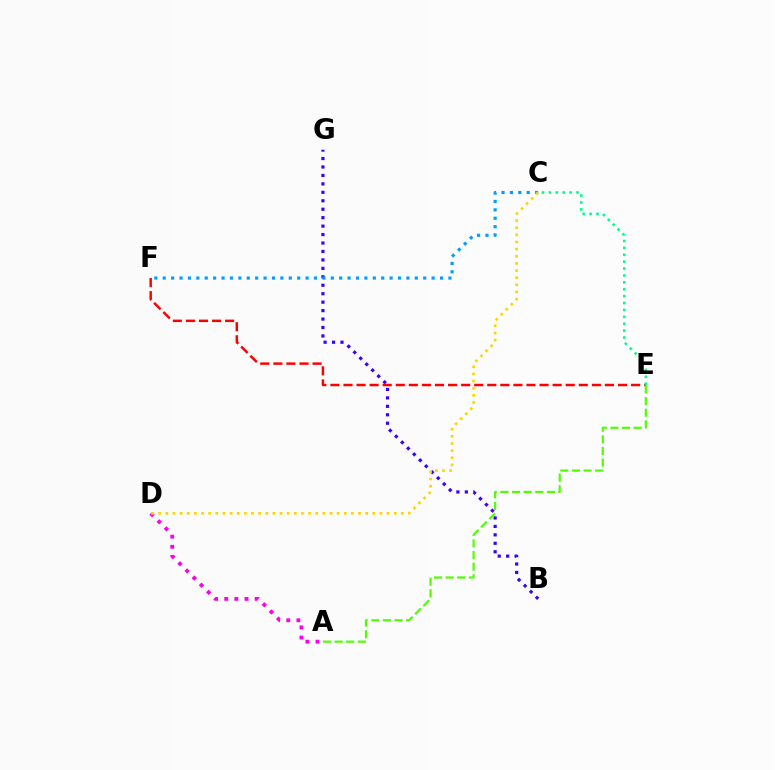{('B', 'G'): [{'color': '#3700ff', 'line_style': 'dotted', 'thickness': 2.3}], ('E', 'F'): [{'color': '#ff0000', 'line_style': 'dashed', 'thickness': 1.78}], ('C', 'F'): [{'color': '#009eff', 'line_style': 'dotted', 'thickness': 2.28}], ('A', 'D'): [{'color': '#ff00ed', 'line_style': 'dotted', 'thickness': 2.75}], ('C', 'E'): [{'color': '#00ff86', 'line_style': 'dotted', 'thickness': 1.87}], ('C', 'D'): [{'color': '#ffd500', 'line_style': 'dotted', 'thickness': 1.94}], ('A', 'E'): [{'color': '#4fff00', 'line_style': 'dashed', 'thickness': 1.58}]}